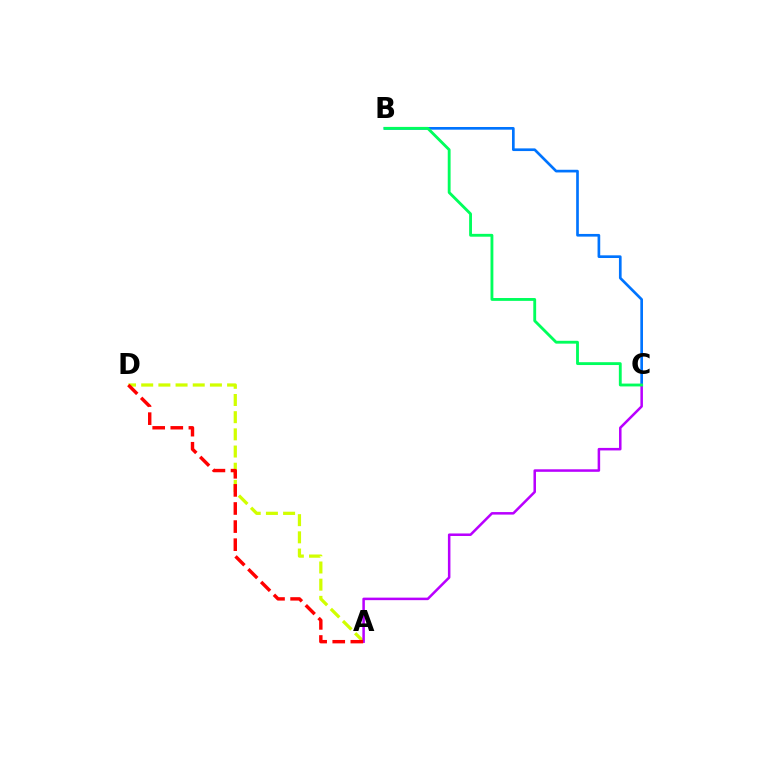{('A', 'D'): [{'color': '#d1ff00', 'line_style': 'dashed', 'thickness': 2.33}, {'color': '#ff0000', 'line_style': 'dashed', 'thickness': 2.46}], ('B', 'C'): [{'color': '#0074ff', 'line_style': 'solid', 'thickness': 1.93}, {'color': '#00ff5c', 'line_style': 'solid', 'thickness': 2.05}], ('A', 'C'): [{'color': '#b900ff', 'line_style': 'solid', 'thickness': 1.82}]}